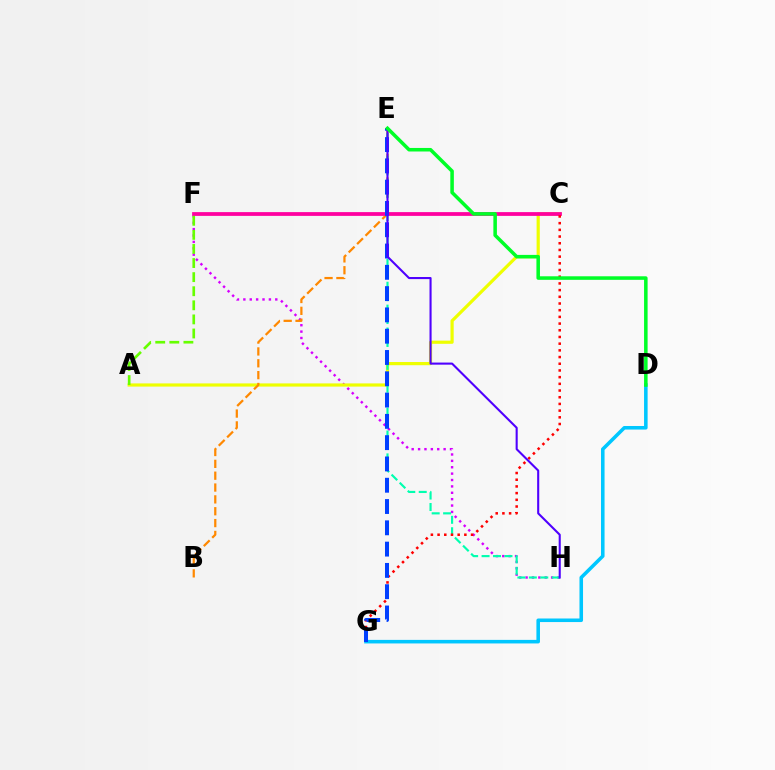{('F', 'H'): [{'color': '#d600ff', 'line_style': 'dotted', 'thickness': 1.73}], ('A', 'C'): [{'color': '#eeff00', 'line_style': 'solid', 'thickness': 2.3}], ('B', 'E'): [{'color': '#ff8800', 'line_style': 'dashed', 'thickness': 1.61}], ('E', 'H'): [{'color': '#00ffaf', 'line_style': 'dashed', 'thickness': 1.55}, {'color': '#4f00ff', 'line_style': 'solid', 'thickness': 1.5}], ('C', 'F'): [{'color': '#ff00a0', 'line_style': 'solid', 'thickness': 2.71}], ('D', 'G'): [{'color': '#00c7ff', 'line_style': 'solid', 'thickness': 2.56}], ('C', 'G'): [{'color': '#ff0000', 'line_style': 'dotted', 'thickness': 1.82}], ('E', 'G'): [{'color': '#003fff', 'line_style': 'dashed', 'thickness': 2.89}], ('D', 'E'): [{'color': '#00ff27', 'line_style': 'solid', 'thickness': 2.55}], ('A', 'F'): [{'color': '#66ff00', 'line_style': 'dashed', 'thickness': 1.91}]}